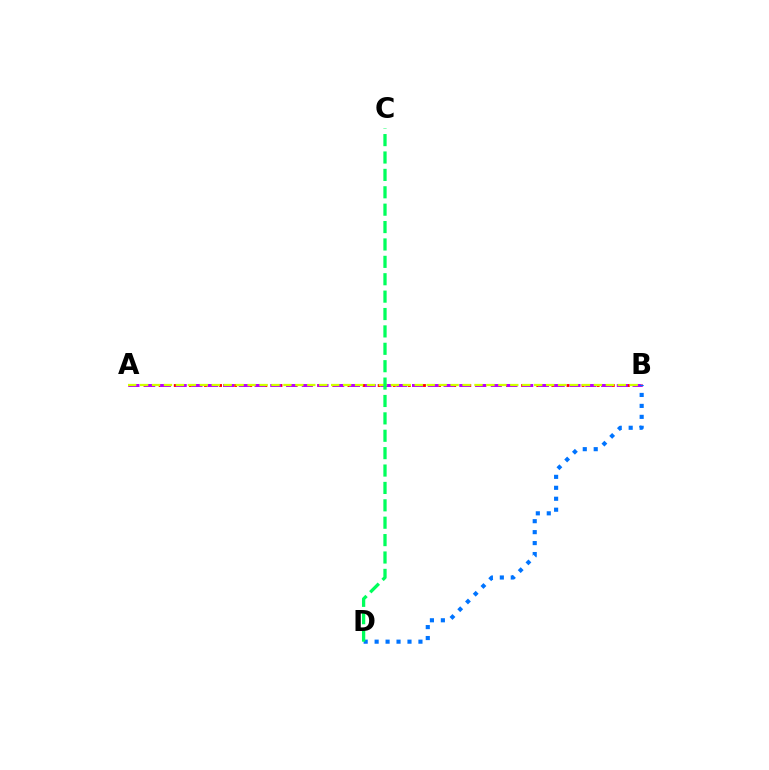{('A', 'B'): [{'color': '#ff0000', 'line_style': 'dotted', 'thickness': 2.05}, {'color': '#b900ff', 'line_style': 'dashed', 'thickness': 2.14}, {'color': '#d1ff00', 'line_style': 'dashed', 'thickness': 1.62}], ('B', 'D'): [{'color': '#0074ff', 'line_style': 'dotted', 'thickness': 2.98}], ('C', 'D'): [{'color': '#00ff5c', 'line_style': 'dashed', 'thickness': 2.36}]}